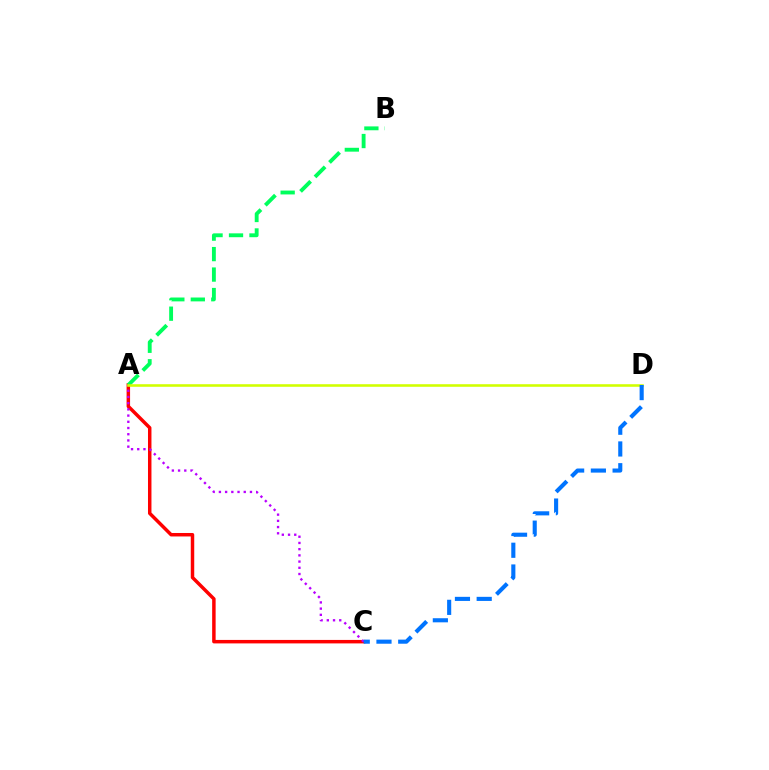{('A', 'C'): [{'color': '#ff0000', 'line_style': 'solid', 'thickness': 2.5}, {'color': '#b900ff', 'line_style': 'dotted', 'thickness': 1.69}], ('A', 'B'): [{'color': '#00ff5c', 'line_style': 'dashed', 'thickness': 2.78}], ('A', 'D'): [{'color': '#d1ff00', 'line_style': 'solid', 'thickness': 1.85}], ('C', 'D'): [{'color': '#0074ff', 'line_style': 'dashed', 'thickness': 2.95}]}